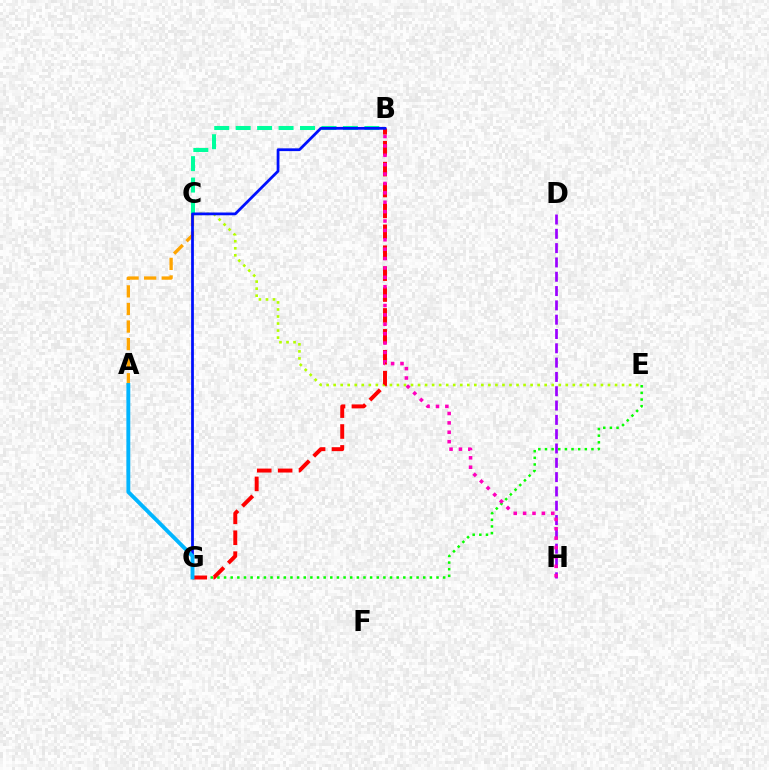{('D', 'H'): [{'color': '#9b00ff', 'line_style': 'dashed', 'thickness': 1.94}], ('E', 'G'): [{'color': '#08ff00', 'line_style': 'dotted', 'thickness': 1.8}], ('C', 'E'): [{'color': '#b3ff00', 'line_style': 'dotted', 'thickness': 1.91}], ('B', 'G'): [{'color': '#ff0000', 'line_style': 'dashed', 'thickness': 2.84}, {'color': '#0010ff', 'line_style': 'solid', 'thickness': 1.99}], ('B', 'C'): [{'color': '#00ff9d', 'line_style': 'dashed', 'thickness': 2.91}], ('A', 'C'): [{'color': '#ffa500', 'line_style': 'dashed', 'thickness': 2.39}], ('B', 'H'): [{'color': '#ff00bd', 'line_style': 'dotted', 'thickness': 2.55}], ('A', 'G'): [{'color': '#00b5ff', 'line_style': 'solid', 'thickness': 2.8}]}